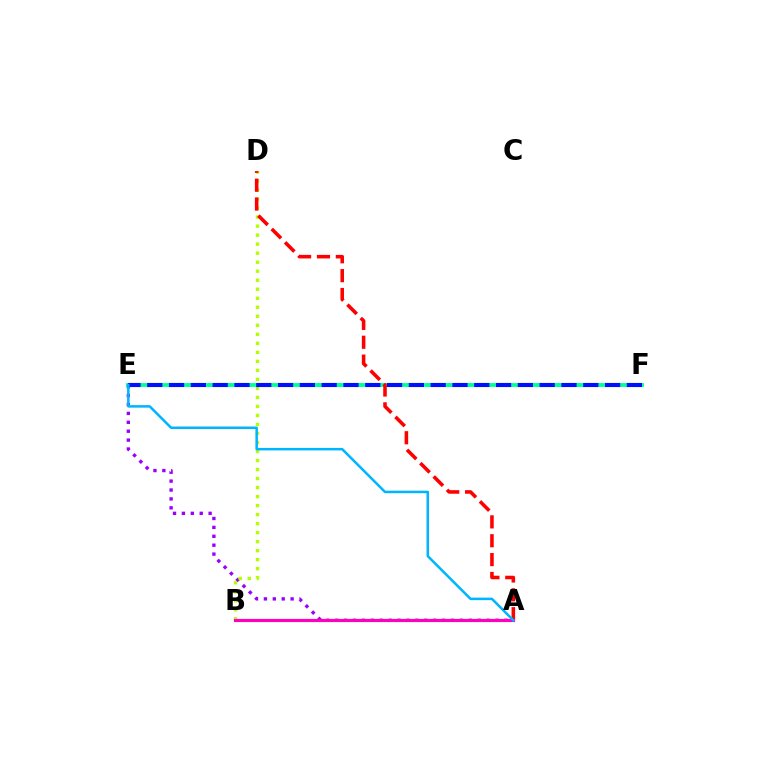{('E', 'F'): [{'color': '#08ff00', 'line_style': 'dotted', 'thickness': 2.71}, {'color': '#00ff9d', 'line_style': 'solid', 'thickness': 2.76}, {'color': '#0010ff', 'line_style': 'dashed', 'thickness': 2.96}], ('A', 'B'): [{'color': '#ffa500', 'line_style': 'dotted', 'thickness': 2.11}, {'color': '#ff00bd', 'line_style': 'solid', 'thickness': 2.27}], ('A', 'E'): [{'color': '#9b00ff', 'line_style': 'dotted', 'thickness': 2.42}, {'color': '#00b5ff', 'line_style': 'solid', 'thickness': 1.81}], ('B', 'D'): [{'color': '#b3ff00', 'line_style': 'dotted', 'thickness': 2.45}], ('A', 'D'): [{'color': '#ff0000', 'line_style': 'dashed', 'thickness': 2.56}]}